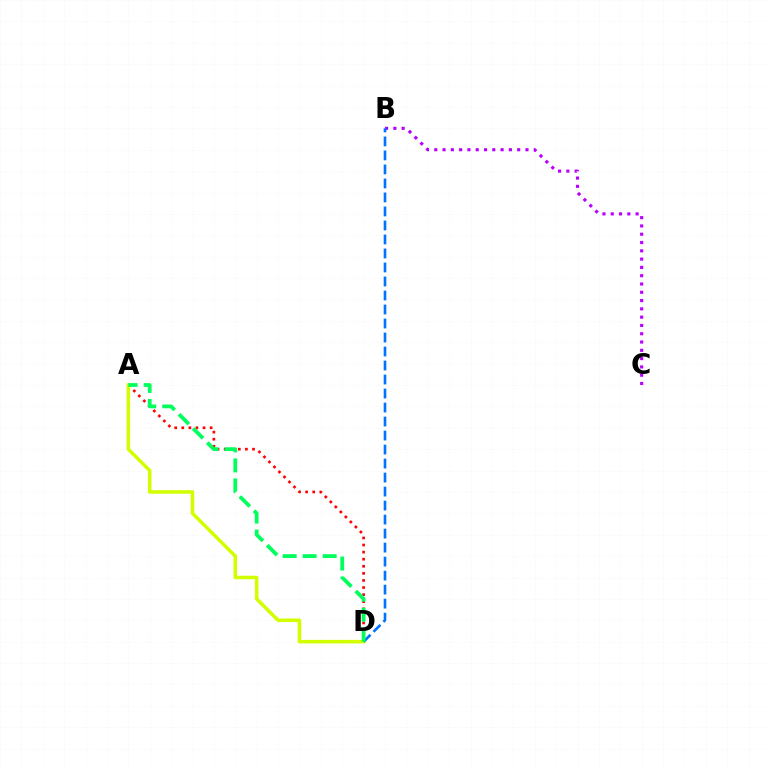{('B', 'C'): [{'color': '#b900ff', 'line_style': 'dotted', 'thickness': 2.25}], ('A', 'D'): [{'color': '#ff0000', 'line_style': 'dotted', 'thickness': 1.92}, {'color': '#d1ff00', 'line_style': 'solid', 'thickness': 2.55}, {'color': '#00ff5c', 'line_style': 'dashed', 'thickness': 2.72}], ('B', 'D'): [{'color': '#0074ff', 'line_style': 'dashed', 'thickness': 1.9}]}